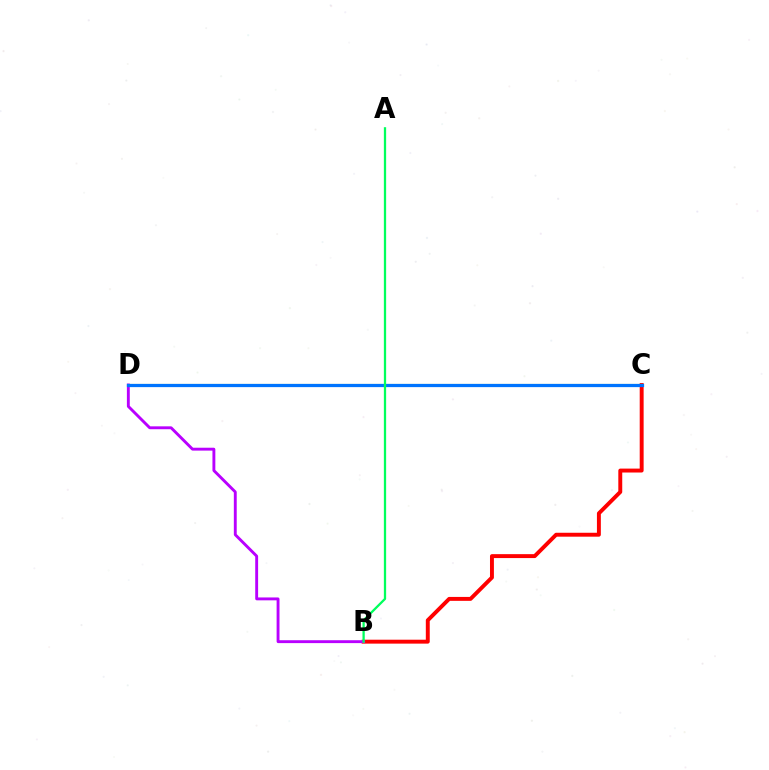{('B', 'C'): [{'color': '#ff0000', 'line_style': 'solid', 'thickness': 2.82}], ('C', 'D'): [{'color': '#d1ff00', 'line_style': 'solid', 'thickness': 1.5}, {'color': '#0074ff', 'line_style': 'solid', 'thickness': 2.34}], ('B', 'D'): [{'color': '#b900ff', 'line_style': 'solid', 'thickness': 2.08}], ('A', 'B'): [{'color': '#00ff5c', 'line_style': 'solid', 'thickness': 1.64}]}